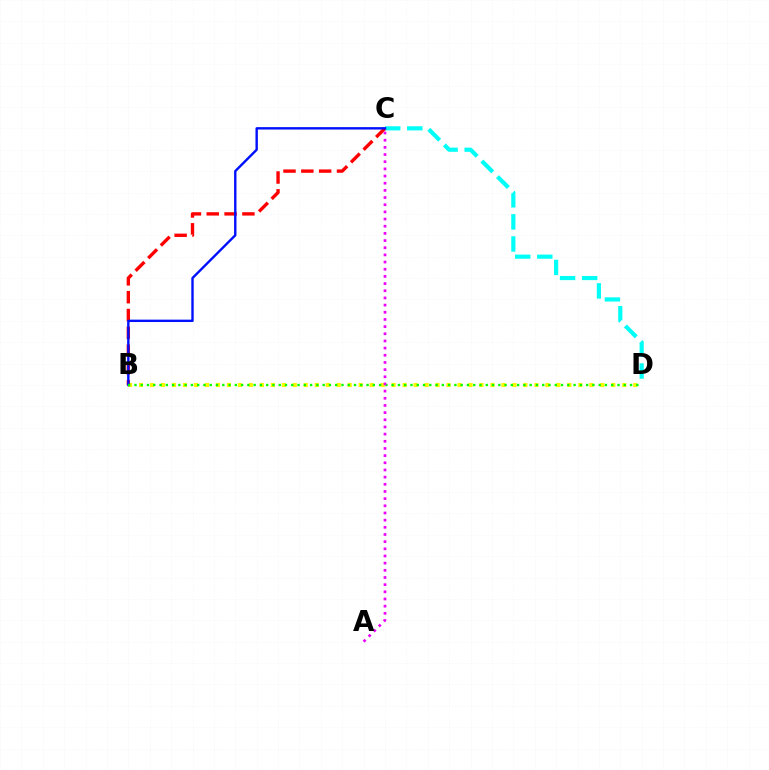{('C', 'D'): [{'color': '#00fff6', 'line_style': 'dashed', 'thickness': 3.0}], ('B', 'D'): [{'color': '#fcf500', 'line_style': 'dotted', 'thickness': 2.98}, {'color': '#08ff00', 'line_style': 'dotted', 'thickness': 1.7}], ('B', 'C'): [{'color': '#ff0000', 'line_style': 'dashed', 'thickness': 2.42}, {'color': '#0010ff', 'line_style': 'solid', 'thickness': 1.72}], ('A', 'C'): [{'color': '#ee00ff', 'line_style': 'dotted', 'thickness': 1.95}]}